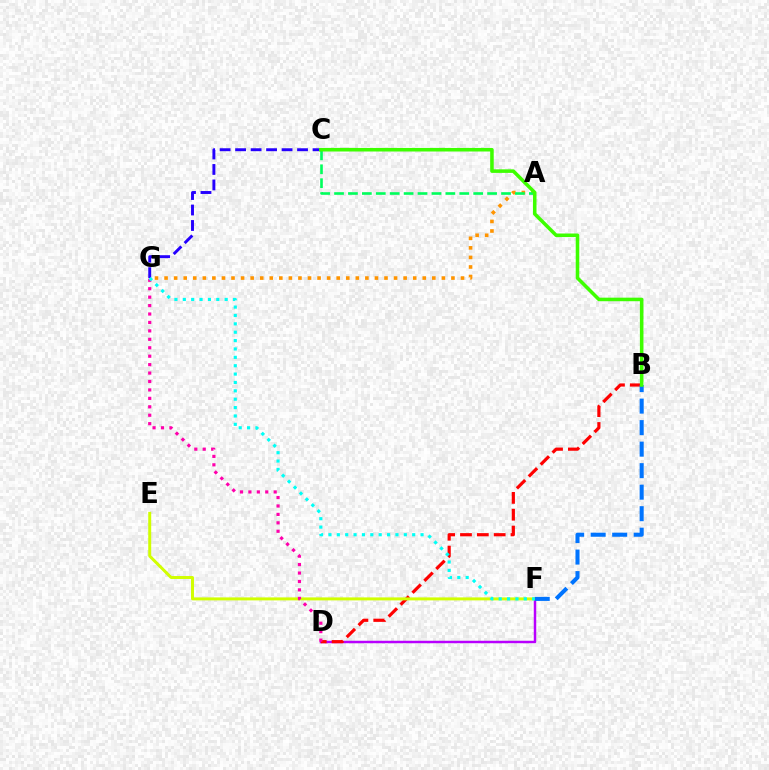{('D', 'F'): [{'color': '#b900ff', 'line_style': 'solid', 'thickness': 1.77}], ('A', 'G'): [{'color': '#ff9400', 'line_style': 'dotted', 'thickness': 2.6}], ('B', 'D'): [{'color': '#ff0000', 'line_style': 'dashed', 'thickness': 2.29}], ('E', 'F'): [{'color': '#d1ff00', 'line_style': 'solid', 'thickness': 2.14}], ('A', 'C'): [{'color': '#00ff5c', 'line_style': 'dashed', 'thickness': 1.89}], ('D', 'G'): [{'color': '#ff00ac', 'line_style': 'dotted', 'thickness': 2.29}], ('C', 'G'): [{'color': '#2500ff', 'line_style': 'dashed', 'thickness': 2.1}], ('B', 'F'): [{'color': '#0074ff', 'line_style': 'dashed', 'thickness': 2.92}], ('F', 'G'): [{'color': '#00fff6', 'line_style': 'dotted', 'thickness': 2.28}], ('B', 'C'): [{'color': '#3dff00', 'line_style': 'solid', 'thickness': 2.56}]}